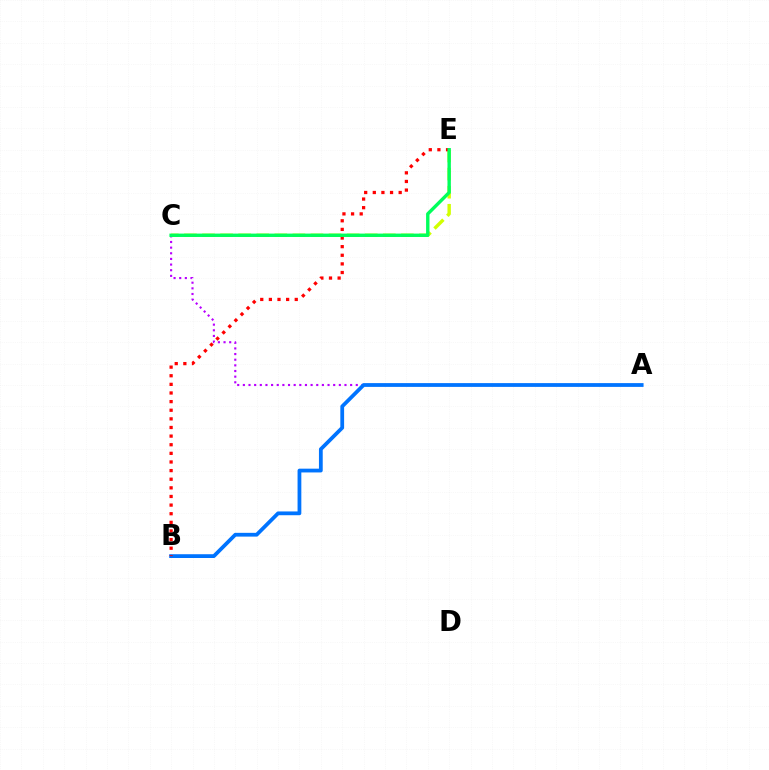{('C', 'E'): [{'color': '#d1ff00', 'line_style': 'dashed', 'thickness': 2.46}, {'color': '#00ff5c', 'line_style': 'solid', 'thickness': 2.44}], ('A', 'C'): [{'color': '#b900ff', 'line_style': 'dotted', 'thickness': 1.53}], ('A', 'B'): [{'color': '#0074ff', 'line_style': 'solid', 'thickness': 2.72}], ('B', 'E'): [{'color': '#ff0000', 'line_style': 'dotted', 'thickness': 2.34}]}